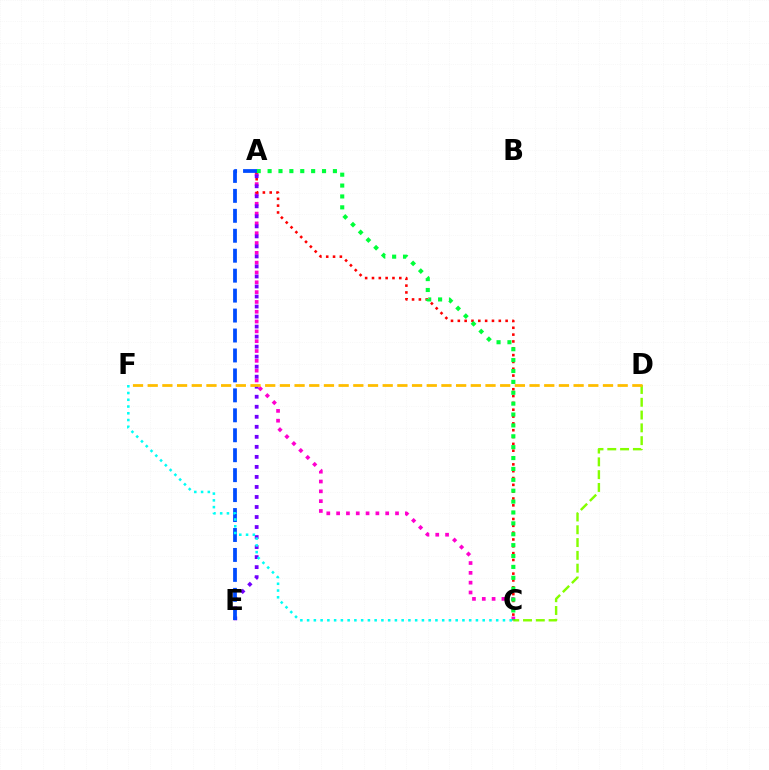{('A', 'C'): [{'color': '#ff00cf', 'line_style': 'dotted', 'thickness': 2.67}, {'color': '#ff0000', 'line_style': 'dotted', 'thickness': 1.86}, {'color': '#00ff39', 'line_style': 'dotted', 'thickness': 2.96}], ('C', 'D'): [{'color': '#84ff00', 'line_style': 'dashed', 'thickness': 1.74}], ('A', 'E'): [{'color': '#7200ff', 'line_style': 'dotted', 'thickness': 2.72}, {'color': '#004bff', 'line_style': 'dashed', 'thickness': 2.71}], ('C', 'F'): [{'color': '#00fff6', 'line_style': 'dotted', 'thickness': 1.83}], ('D', 'F'): [{'color': '#ffbd00', 'line_style': 'dashed', 'thickness': 2.0}]}